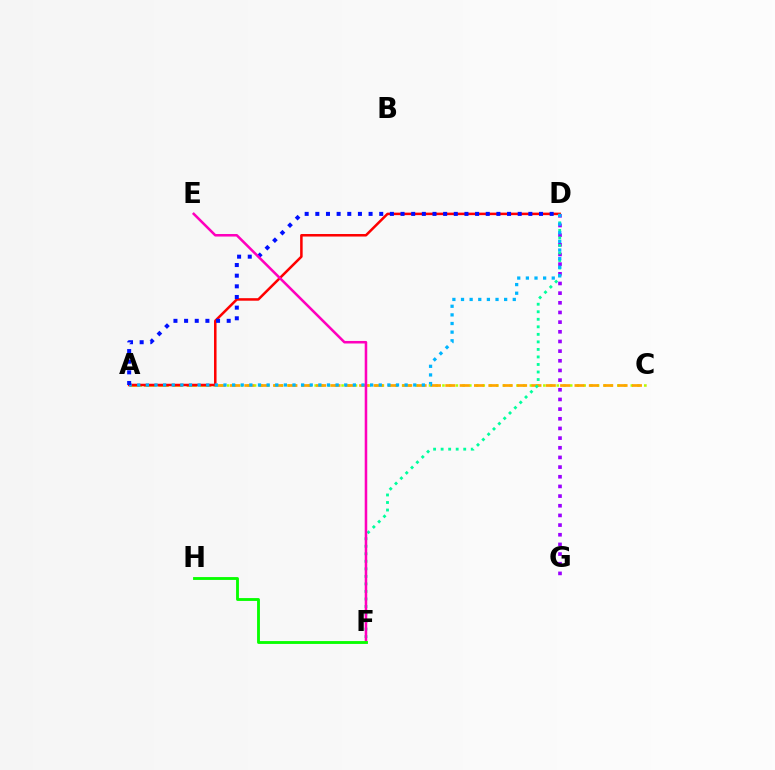{('A', 'C'): [{'color': '#b3ff00', 'line_style': 'dotted', 'thickness': 1.83}, {'color': '#ffa500', 'line_style': 'dashed', 'thickness': 1.95}], ('D', 'G'): [{'color': '#9b00ff', 'line_style': 'dotted', 'thickness': 2.63}], ('A', 'D'): [{'color': '#ff0000', 'line_style': 'solid', 'thickness': 1.82}, {'color': '#00b5ff', 'line_style': 'dotted', 'thickness': 2.34}, {'color': '#0010ff', 'line_style': 'dotted', 'thickness': 2.89}], ('D', 'F'): [{'color': '#00ff9d', 'line_style': 'dotted', 'thickness': 2.05}], ('E', 'F'): [{'color': '#ff00bd', 'line_style': 'solid', 'thickness': 1.83}], ('F', 'H'): [{'color': '#08ff00', 'line_style': 'solid', 'thickness': 2.05}]}